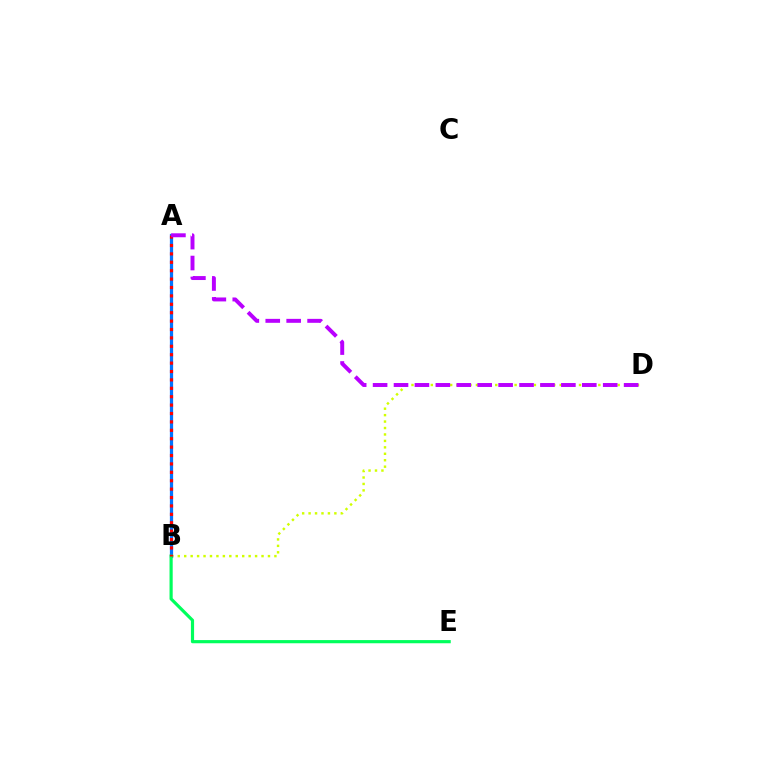{('B', 'D'): [{'color': '#d1ff00', 'line_style': 'dotted', 'thickness': 1.75}], ('A', 'B'): [{'color': '#0074ff', 'line_style': 'solid', 'thickness': 2.33}, {'color': '#ff0000', 'line_style': 'dotted', 'thickness': 2.28}], ('B', 'E'): [{'color': '#00ff5c', 'line_style': 'solid', 'thickness': 2.28}], ('A', 'D'): [{'color': '#b900ff', 'line_style': 'dashed', 'thickness': 2.84}]}